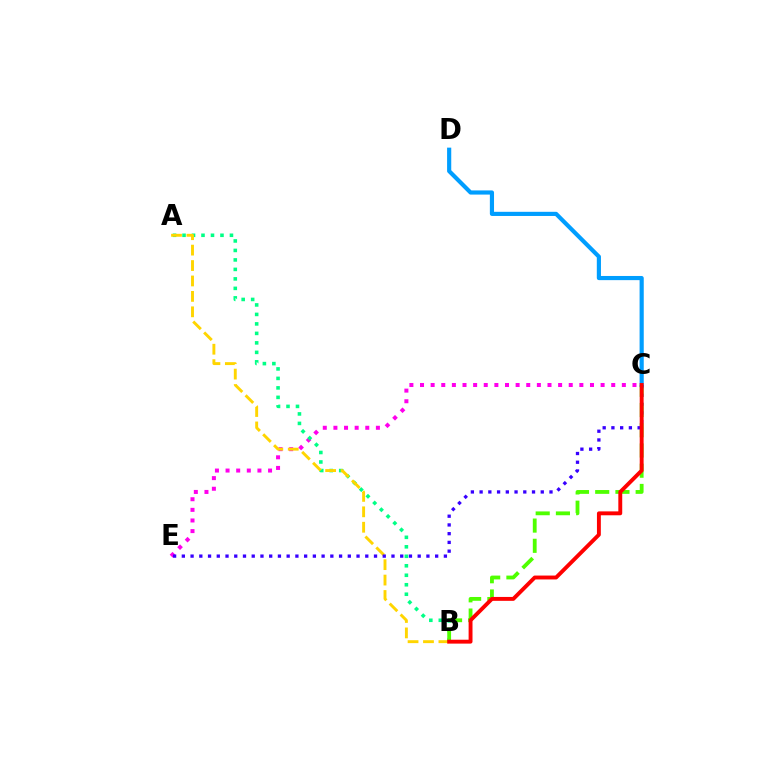{('C', 'E'): [{'color': '#ff00ed', 'line_style': 'dotted', 'thickness': 2.89}, {'color': '#3700ff', 'line_style': 'dotted', 'thickness': 2.37}], ('A', 'B'): [{'color': '#00ff86', 'line_style': 'dotted', 'thickness': 2.58}, {'color': '#ffd500', 'line_style': 'dashed', 'thickness': 2.1}], ('B', 'C'): [{'color': '#4fff00', 'line_style': 'dashed', 'thickness': 2.75}, {'color': '#ff0000', 'line_style': 'solid', 'thickness': 2.8}], ('C', 'D'): [{'color': '#009eff', 'line_style': 'solid', 'thickness': 3.0}]}